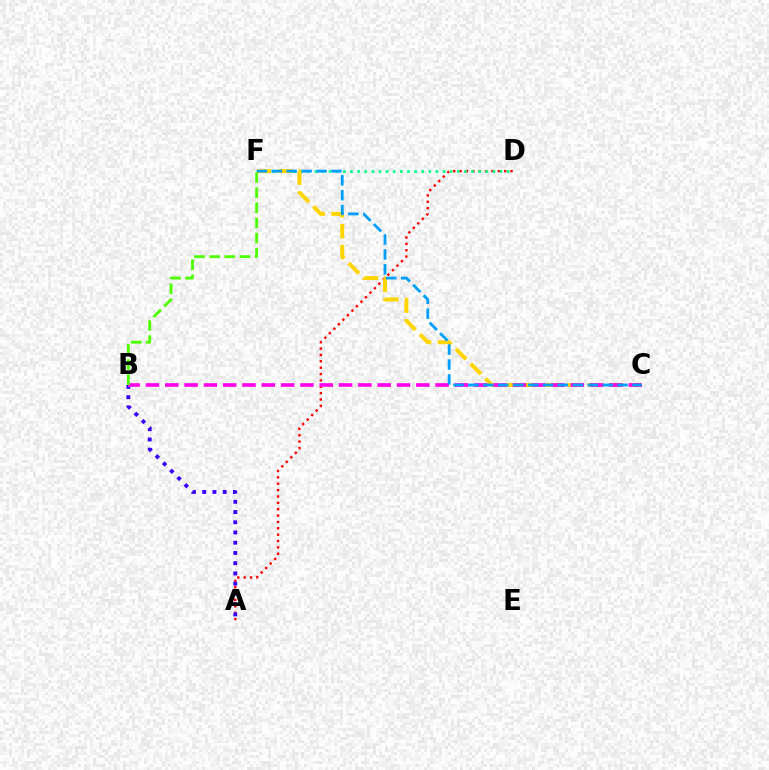{('A', 'D'): [{'color': '#ff0000', 'line_style': 'dotted', 'thickness': 1.73}], ('A', 'B'): [{'color': '#3700ff', 'line_style': 'dotted', 'thickness': 2.78}], ('D', 'F'): [{'color': '#00ff86', 'line_style': 'dotted', 'thickness': 1.94}], ('C', 'F'): [{'color': '#ffd500', 'line_style': 'dashed', 'thickness': 2.85}, {'color': '#009eff', 'line_style': 'dashed', 'thickness': 2.03}], ('B', 'C'): [{'color': '#ff00ed', 'line_style': 'dashed', 'thickness': 2.62}], ('B', 'F'): [{'color': '#4fff00', 'line_style': 'dashed', 'thickness': 2.06}]}